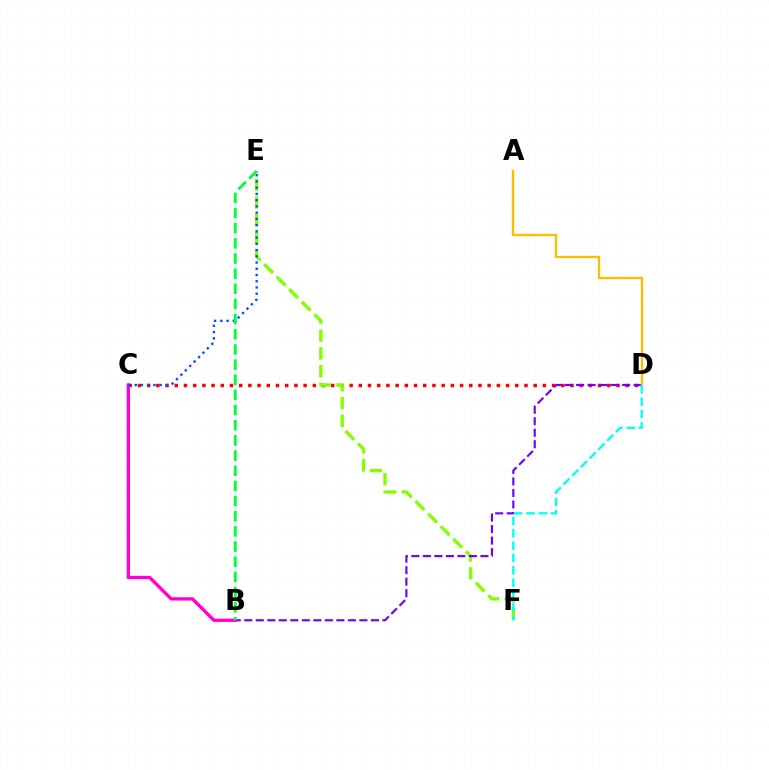{('C', 'D'): [{'color': '#ff0000', 'line_style': 'dotted', 'thickness': 2.5}], ('E', 'F'): [{'color': '#84ff00', 'line_style': 'dashed', 'thickness': 2.41}], ('B', 'D'): [{'color': '#7200ff', 'line_style': 'dashed', 'thickness': 1.56}], ('B', 'C'): [{'color': '#ff00cf', 'line_style': 'solid', 'thickness': 2.39}], ('A', 'D'): [{'color': '#ffbd00', 'line_style': 'solid', 'thickness': 1.7}], ('C', 'E'): [{'color': '#004bff', 'line_style': 'dotted', 'thickness': 1.69}], ('D', 'F'): [{'color': '#00fff6', 'line_style': 'dashed', 'thickness': 1.68}], ('B', 'E'): [{'color': '#00ff39', 'line_style': 'dashed', 'thickness': 2.06}]}